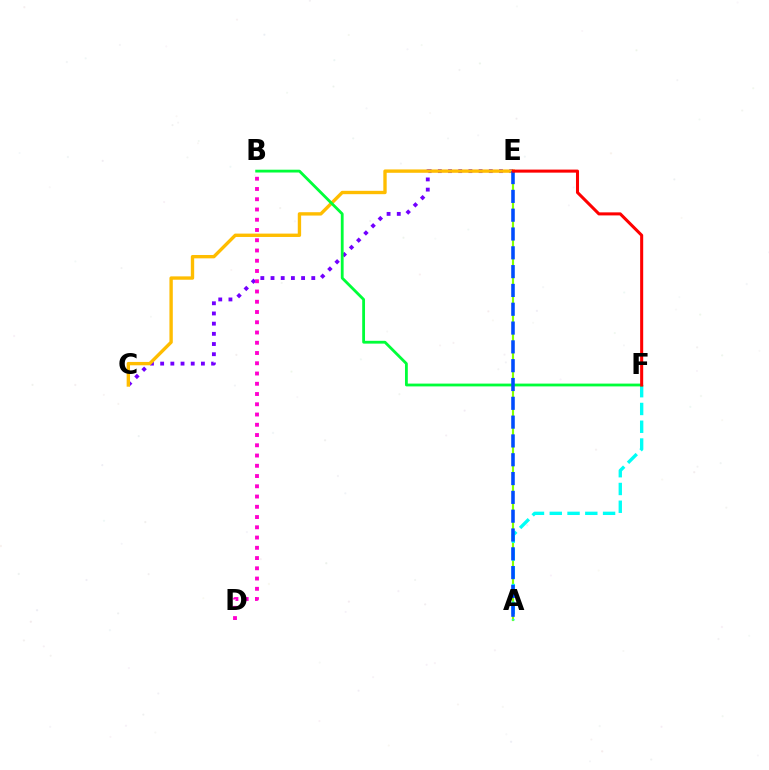{('C', 'E'): [{'color': '#7200ff', 'line_style': 'dotted', 'thickness': 2.77}, {'color': '#ffbd00', 'line_style': 'solid', 'thickness': 2.42}], ('B', 'D'): [{'color': '#ff00cf', 'line_style': 'dotted', 'thickness': 2.79}], ('A', 'E'): [{'color': '#84ff00', 'line_style': 'solid', 'thickness': 1.55}, {'color': '#004bff', 'line_style': 'dashed', 'thickness': 2.56}], ('A', 'F'): [{'color': '#00fff6', 'line_style': 'dashed', 'thickness': 2.41}], ('B', 'F'): [{'color': '#00ff39', 'line_style': 'solid', 'thickness': 2.02}], ('E', 'F'): [{'color': '#ff0000', 'line_style': 'solid', 'thickness': 2.2}]}